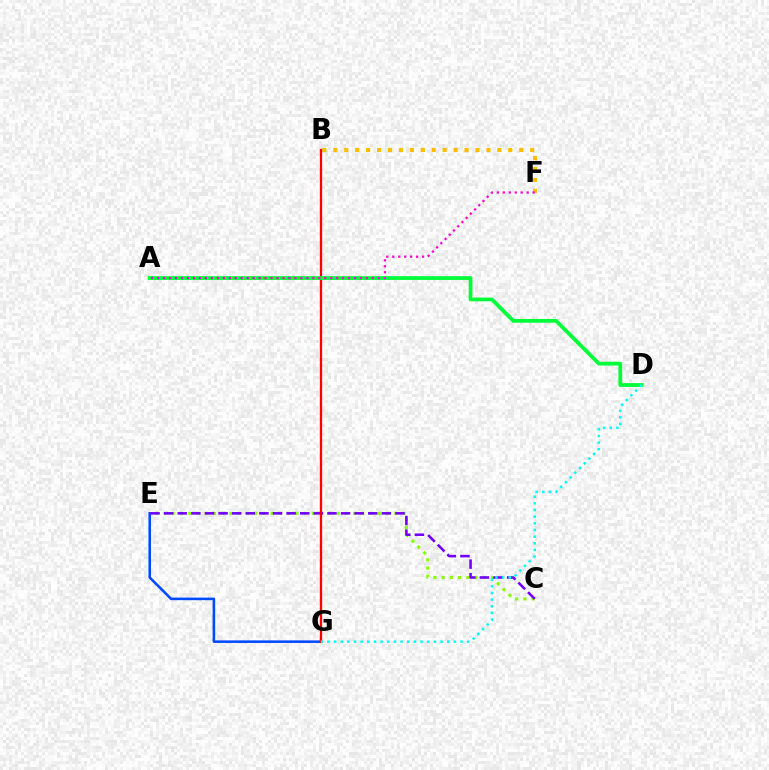{('C', 'E'): [{'color': '#84ff00', 'line_style': 'dotted', 'thickness': 2.24}, {'color': '#7200ff', 'line_style': 'dashed', 'thickness': 1.85}], ('B', 'F'): [{'color': '#ffbd00', 'line_style': 'dotted', 'thickness': 2.97}], ('E', 'G'): [{'color': '#004bff', 'line_style': 'solid', 'thickness': 1.86}], ('B', 'G'): [{'color': '#ff0000', 'line_style': 'solid', 'thickness': 1.64}], ('A', 'D'): [{'color': '#00ff39', 'line_style': 'solid', 'thickness': 2.71}], ('D', 'G'): [{'color': '#00fff6', 'line_style': 'dotted', 'thickness': 1.81}], ('A', 'F'): [{'color': '#ff00cf', 'line_style': 'dotted', 'thickness': 1.62}]}